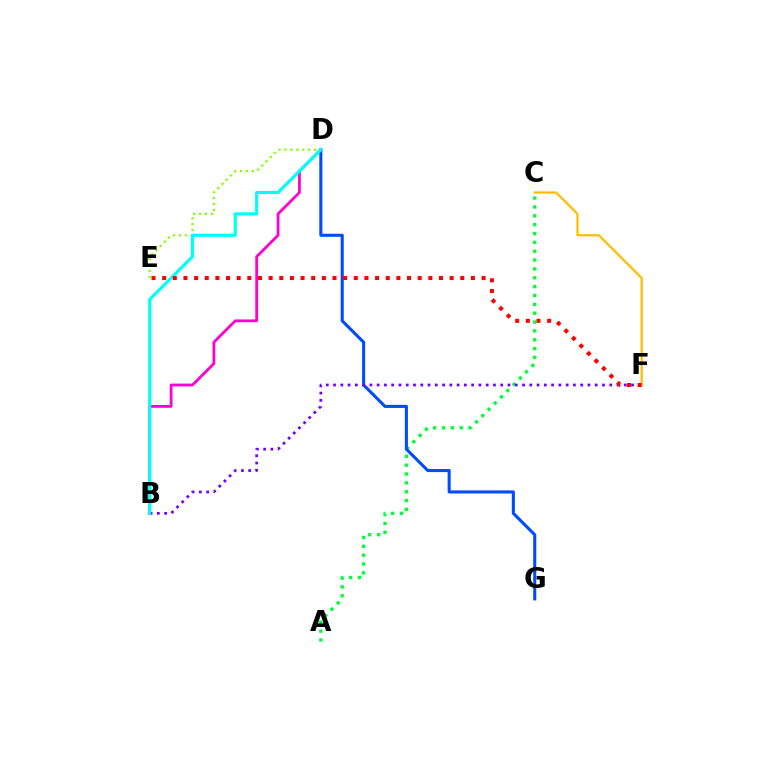{('A', 'C'): [{'color': '#00ff39', 'line_style': 'dotted', 'thickness': 2.41}], ('D', 'E'): [{'color': '#84ff00', 'line_style': 'dotted', 'thickness': 1.61}], ('B', 'D'): [{'color': '#ff00cf', 'line_style': 'solid', 'thickness': 2.0}, {'color': '#00fff6', 'line_style': 'solid', 'thickness': 2.27}], ('D', 'G'): [{'color': '#004bff', 'line_style': 'solid', 'thickness': 2.21}], ('B', 'F'): [{'color': '#7200ff', 'line_style': 'dotted', 'thickness': 1.97}], ('C', 'F'): [{'color': '#ffbd00', 'line_style': 'solid', 'thickness': 1.61}], ('E', 'F'): [{'color': '#ff0000', 'line_style': 'dotted', 'thickness': 2.89}]}